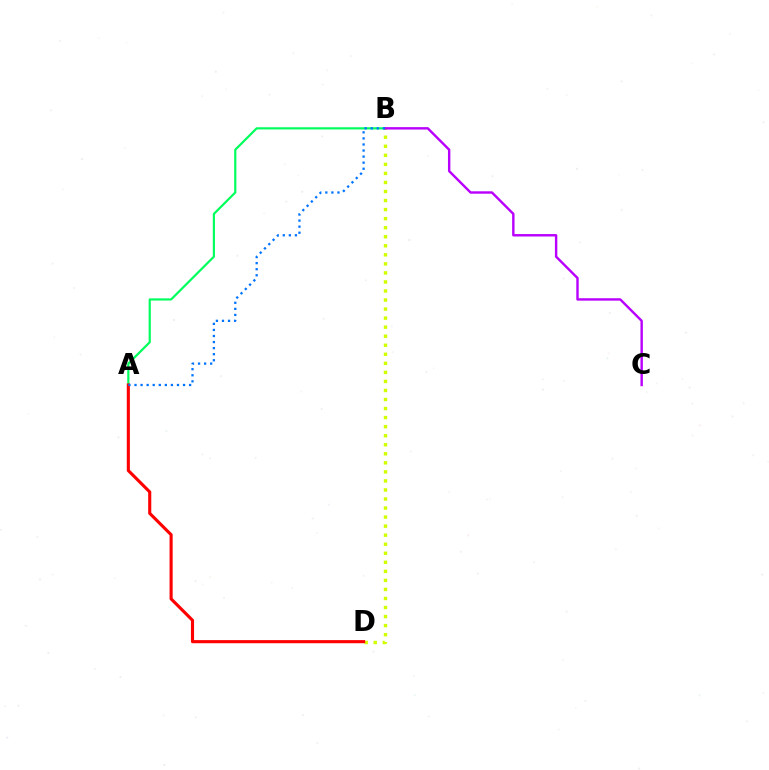{('B', 'D'): [{'color': '#d1ff00', 'line_style': 'dotted', 'thickness': 2.46}], ('A', 'B'): [{'color': '#00ff5c', 'line_style': 'solid', 'thickness': 1.57}, {'color': '#0074ff', 'line_style': 'dotted', 'thickness': 1.65}], ('B', 'C'): [{'color': '#b900ff', 'line_style': 'solid', 'thickness': 1.74}], ('A', 'D'): [{'color': '#ff0000', 'line_style': 'solid', 'thickness': 2.24}]}